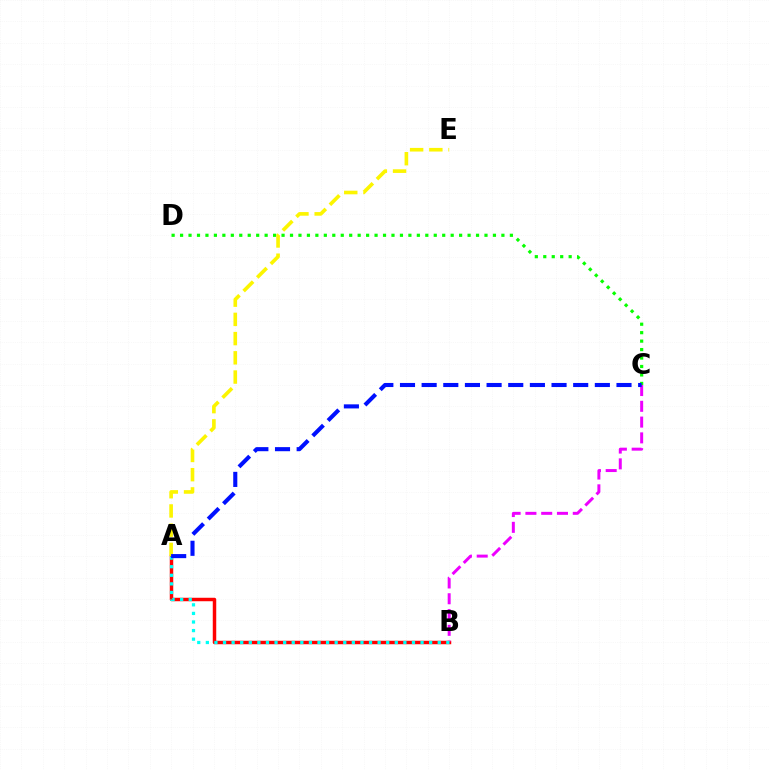{('A', 'B'): [{'color': '#ff0000', 'line_style': 'solid', 'thickness': 2.49}, {'color': '#00fff6', 'line_style': 'dotted', 'thickness': 2.33}], ('B', 'C'): [{'color': '#ee00ff', 'line_style': 'dashed', 'thickness': 2.14}], ('C', 'D'): [{'color': '#08ff00', 'line_style': 'dotted', 'thickness': 2.3}], ('A', 'E'): [{'color': '#fcf500', 'line_style': 'dashed', 'thickness': 2.61}], ('A', 'C'): [{'color': '#0010ff', 'line_style': 'dashed', 'thickness': 2.94}]}